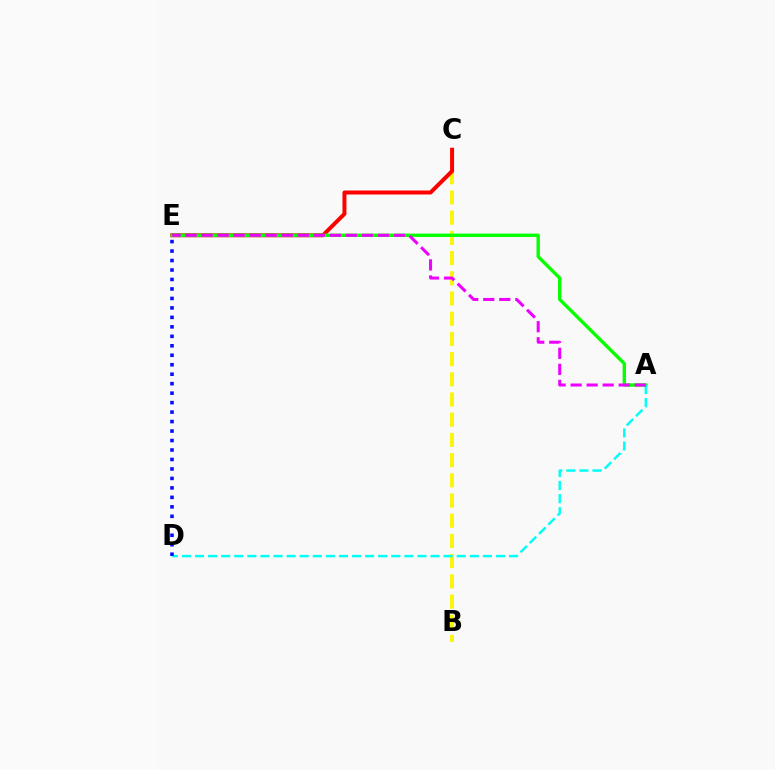{('B', 'C'): [{'color': '#fcf500', 'line_style': 'dashed', 'thickness': 2.74}], ('C', 'E'): [{'color': '#ff0000', 'line_style': 'solid', 'thickness': 2.87}], ('A', 'E'): [{'color': '#08ff00', 'line_style': 'solid', 'thickness': 2.42}, {'color': '#ee00ff', 'line_style': 'dashed', 'thickness': 2.18}], ('A', 'D'): [{'color': '#00fff6', 'line_style': 'dashed', 'thickness': 1.78}], ('D', 'E'): [{'color': '#0010ff', 'line_style': 'dotted', 'thickness': 2.57}]}